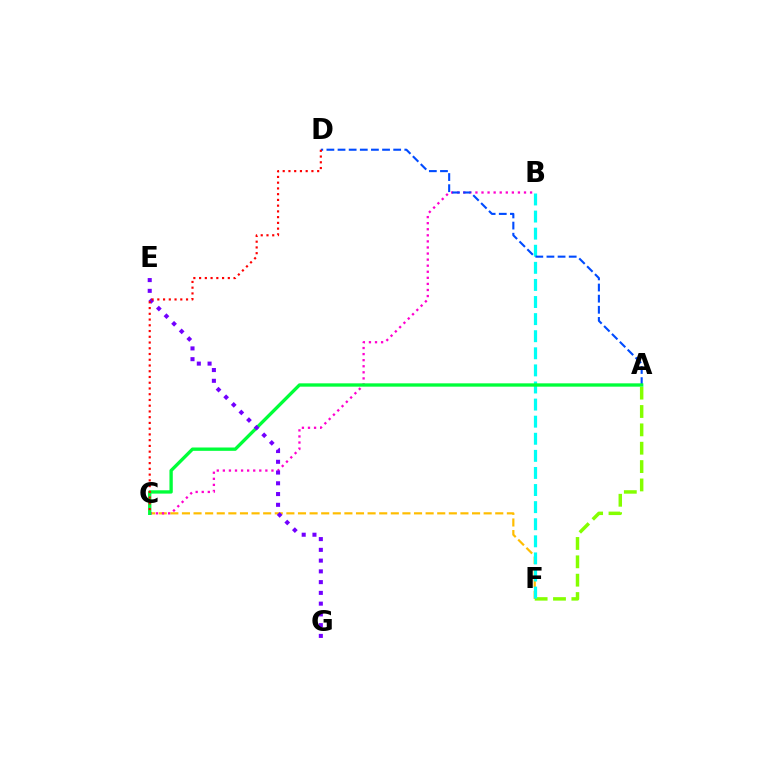{('C', 'F'): [{'color': '#ffbd00', 'line_style': 'dashed', 'thickness': 1.58}], ('A', 'F'): [{'color': '#84ff00', 'line_style': 'dashed', 'thickness': 2.49}], ('B', 'F'): [{'color': '#00fff6', 'line_style': 'dashed', 'thickness': 2.32}], ('B', 'C'): [{'color': '#ff00cf', 'line_style': 'dotted', 'thickness': 1.65}], ('A', 'D'): [{'color': '#004bff', 'line_style': 'dashed', 'thickness': 1.51}], ('A', 'C'): [{'color': '#00ff39', 'line_style': 'solid', 'thickness': 2.4}], ('E', 'G'): [{'color': '#7200ff', 'line_style': 'dotted', 'thickness': 2.92}], ('C', 'D'): [{'color': '#ff0000', 'line_style': 'dotted', 'thickness': 1.56}]}